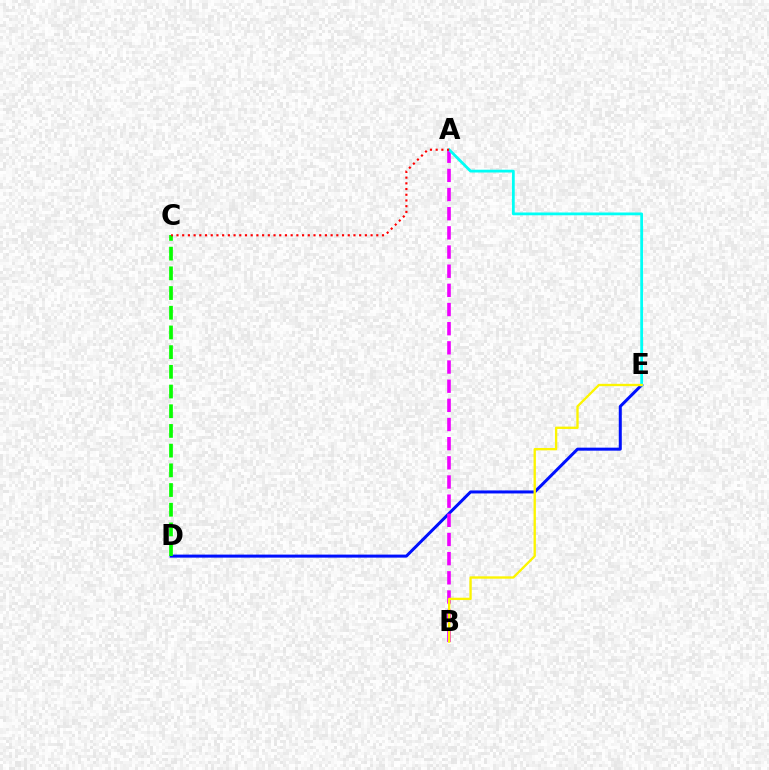{('D', 'E'): [{'color': '#0010ff', 'line_style': 'solid', 'thickness': 2.17}], ('A', 'B'): [{'color': '#ee00ff', 'line_style': 'dashed', 'thickness': 2.6}], ('A', 'E'): [{'color': '#00fff6', 'line_style': 'solid', 'thickness': 2.01}], ('C', 'D'): [{'color': '#08ff00', 'line_style': 'dashed', 'thickness': 2.68}], ('B', 'E'): [{'color': '#fcf500', 'line_style': 'solid', 'thickness': 1.69}], ('A', 'C'): [{'color': '#ff0000', 'line_style': 'dotted', 'thickness': 1.55}]}